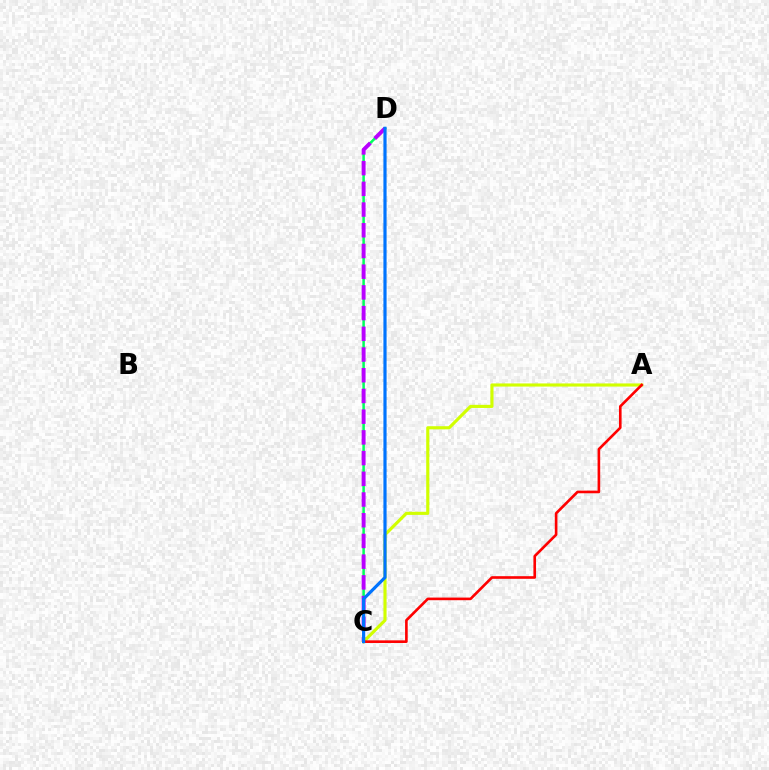{('C', 'D'): [{'color': '#00ff5c', 'line_style': 'solid', 'thickness': 1.81}, {'color': '#b900ff', 'line_style': 'dashed', 'thickness': 2.81}, {'color': '#0074ff', 'line_style': 'solid', 'thickness': 2.29}], ('A', 'C'): [{'color': '#d1ff00', 'line_style': 'solid', 'thickness': 2.26}, {'color': '#ff0000', 'line_style': 'solid', 'thickness': 1.9}]}